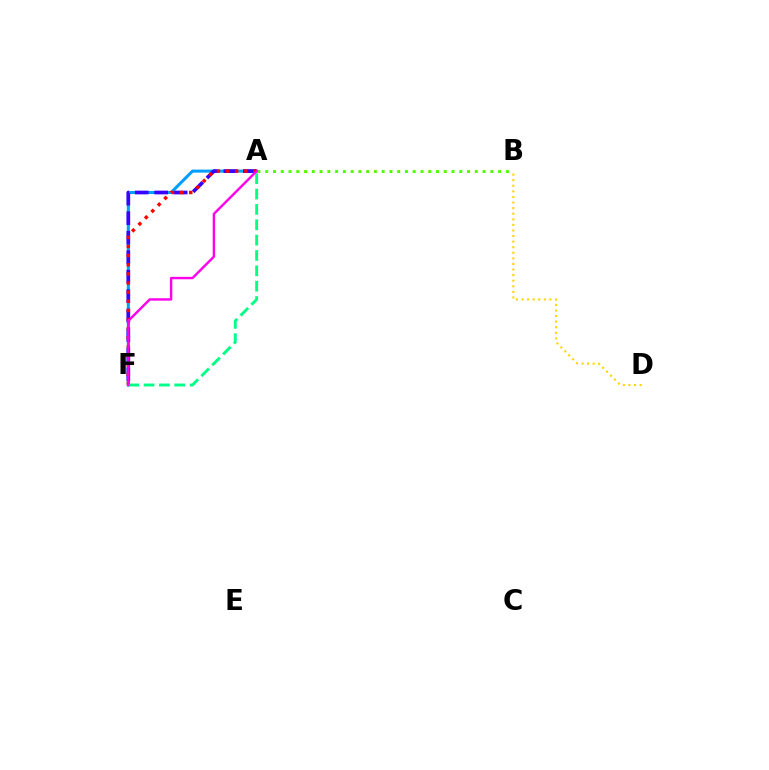{('A', 'F'): [{'color': '#009eff', 'line_style': 'solid', 'thickness': 2.19}, {'color': '#3700ff', 'line_style': 'dashed', 'thickness': 2.65}, {'color': '#ff0000', 'line_style': 'dotted', 'thickness': 2.48}, {'color': '#00ff86', 'line_style': 'dashed', 'thickness': 2.09}, {'color': '#ff00ed', 'line_style': 'solid', 'thickness': 1.74}], ('B', 'D'): [{'color': '#ffd500', 'line_style': 'dotted', 'thickness': 1.52}], ('A', 'B'): [{'color': '#4fff00', 'line_style': 'dotted', 'thickness': 2.11}]}